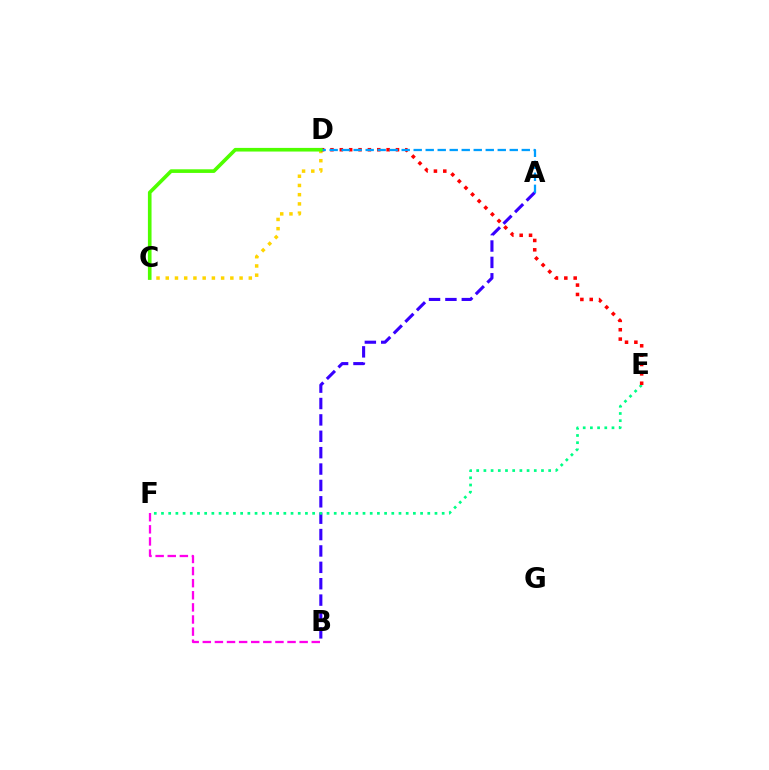{('A', 'B'): [{'color': '#3700ff', 'line_style': 'dashed', 'thickness': 2.23}], ('E', 'F'): [{'color': '#00ff86', 'line_style': 'dotted', 'thickness': 1.96}], ('C', 'D'): [{'color': '#ffd500', 'line_style': 'dotted', 'thickness': 2.51}, {'color': '#4fff00', 'line_style': 'solid', 'thickness': 2.61}], ('D', 'E'): [{'color': '#ff0000', 'line_style': 'dotted', 'thickness': 2.54}], ('A', 'D'): [{'color': '#009eff', 'line_style': 'dashed', 'thickness': 1.63}], ('B', 'F'): [{'color': '#ff00ed', 'line_style': 'dashed', 'thickness': 1.64}]}